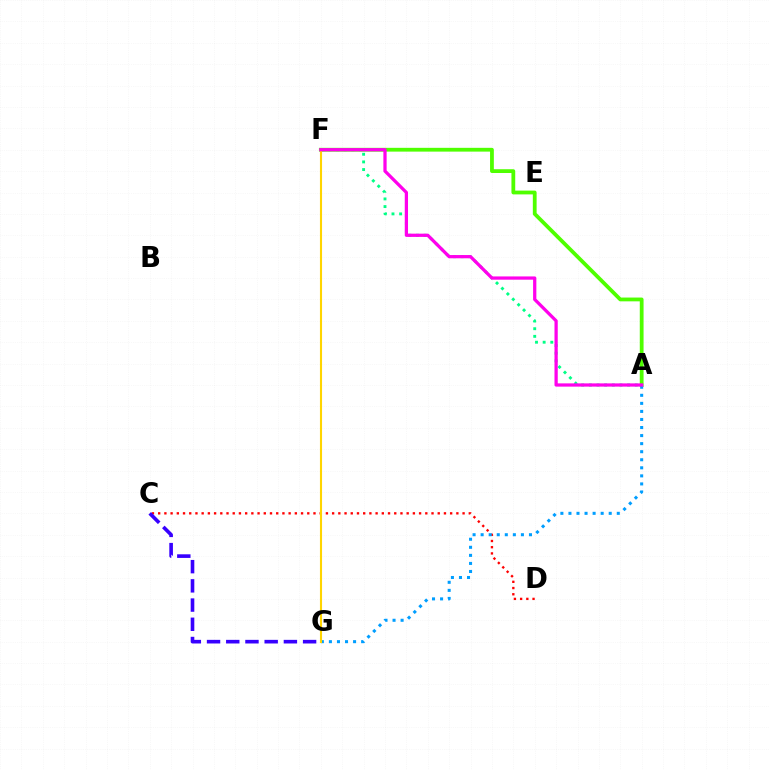{('A', 'F'): [{'color': '#00ff86', 'line_style': 'dotted', 'thickness': 2.08}, {'color': '#4fff00', 'line_style': 'solid', 'thickness': 2.73}, {'color': '#ff00ed', 'line_style': 'solid', 'thickness': 2.34}], ('C', 'D'): [{'color': '#ff0000', 'line_style': 'dotted', 'thickness': 1.69}], ('A', 'G'): [{'color': '#009eff', 'line_style': 'dotted', 'thickness': 2.19}], ('F', 'G'): [{'color': '#ffd500', 'line_style': 'solid', 'thickness': 1.51}], ('C', 'G'): [{'color': '#3700ff', 'line_style': 'dashed', 'thickness': 2.61}]}